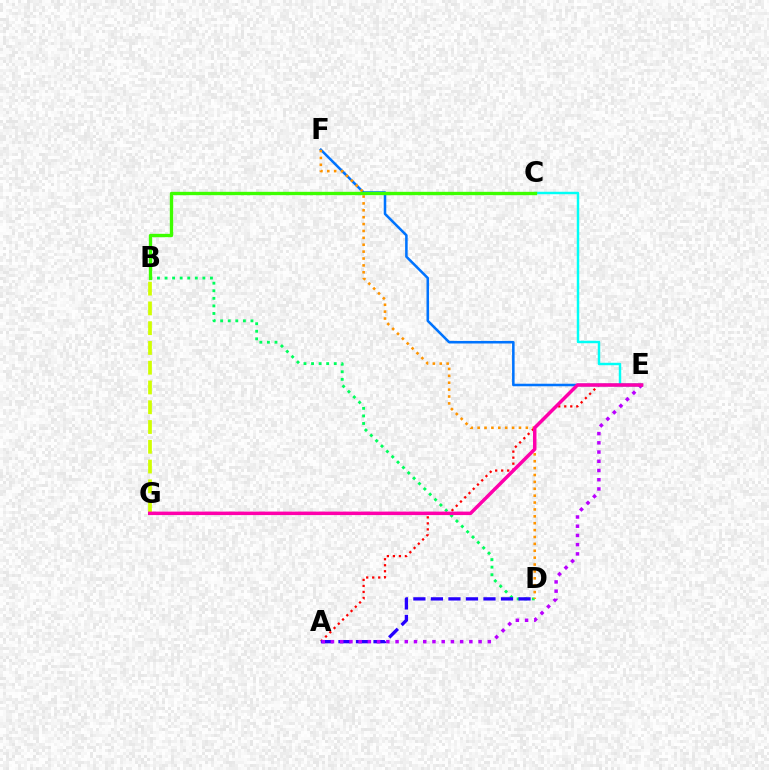{('A', 'E'): [{'color': '#ff0000', 'line_style': 'dotted', 'thickness': 1.63}, {'color': '#b900ff', 'line_style': 'dotted', 'thickness': 2.51}], ('B', 'D'): [{'color': '#00ff5c', 'line_style': 'dotted', 'thickness': 2.06}], ('B', 'G'): [{'color': '#d1ff00', 'line_style': 'dashed', 'thickness': 2.69}], ('A', 'D'): [{'color': '#2500ff', 'line_style': 'dashed', 'thickness': 2.38}], ('C', 'E'): [{'color': '#00fff6', 'line_style': 'solid', 'thickness': 1.76}], ('E', 'F'): [{'color': '#0074ff', 'line_style': 'solid', 'thickness': 1.83}], ('D', 'F'): [{'color': '#ff9400', 'line_style': 'dotted', 'thickness': 1.87}], ('B', 'C'): [{'color': '#3dff00', 'line_style': 'solid', 'thickness': 2.41}], ('E', 'G'): [{'color': '#ff00ac', 'line_style': 'solid', 'thickness': 2.51}]}